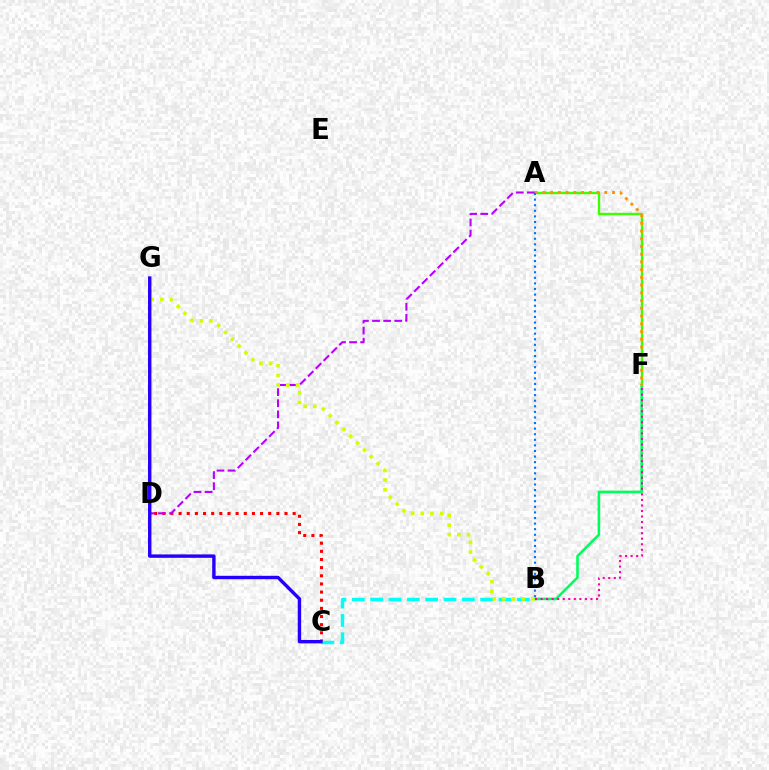{('C', 'D'): [{'color': '#ff0000', 'line_style': 'dotted', 'thickness': 2.21}], ('B', 'F'): [{'color': '#00ff5c', 'line_style': 'solid', 'thickness': 1.87}, {'color': '#ff00ac', 'line_style': 'dotted', 'thickness': 1.51}], ('A', 'F'): [{'color': '#3dff00', 'line_style': 'solid', 'thickness': 1.73}, {'color': '#ff9400', 'line_style': 'dotted', 'thickness': 2.1}], ('B', 'C'): [{'color': '#00fff6', 'line_style': 'dashed', 'thickness': 2.49}], ('A', 'D'): [{'color': '#b900ff', 'line_style': 'dashed', 'thickness': 1.51}], ('A', 'B'): [{'color': '#0074ff', 'line_style': 'dotted', 'thickness': 1.52}], ('B', 'G'): [{'color': '#d1ff00', 'line_style': 'dotted', 'thickness': 2.63}], ('C', 'G'): [{'color': '#2500ff', 'line_style': 'solid', 'thickness': 2.45}]}